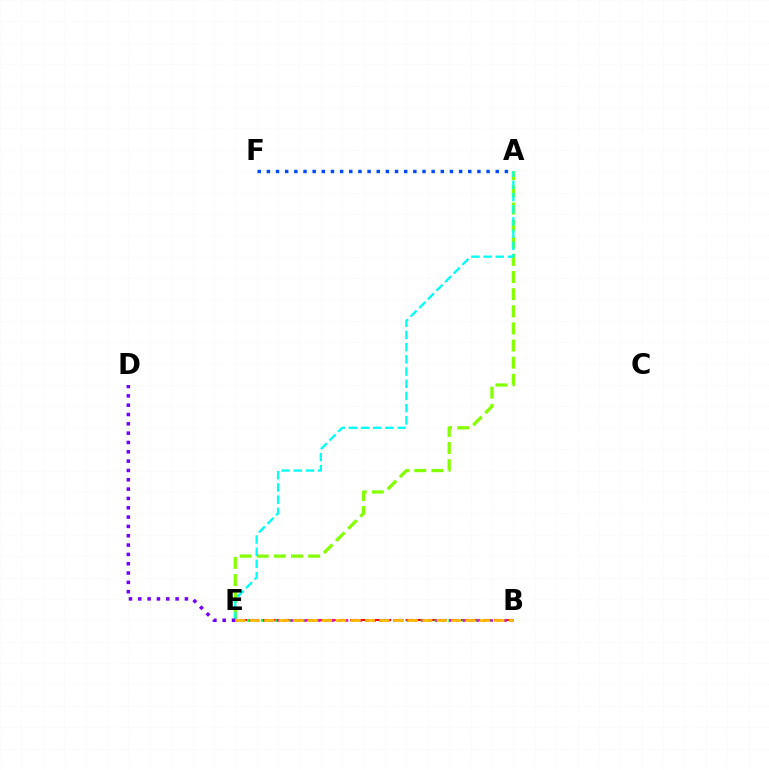{('A', 'F'): [{'color': '#004bff', 'line_style': 'dotted', 'thickness': 2.49}], ('B', 'E'): [{'color': '#ff0000', 'line_style': 'dashed', 'thickness': 1.51}, {'color': '#00ff39', 'line_style': 'dotted', 'thickness': 1.89}, {'color': '#ff00cf', 'line_style': 'dotted', 'thickness': 1.87}, {'color': '#ffbd00', 'line_style': 'dashed', 'thickness': 1.95}], ('A', 'E'): [{'color': '#84ff00', 'line_style': 'dashed', 'thickness': 2.33}, {'color': '#00fff6', 'line_style': 'dashed', 'thickness': 1.66}], ('D', 'E'): [{'color': '#7200ff', 'line_style': 'dotted', 'thickness': 2.53}]}